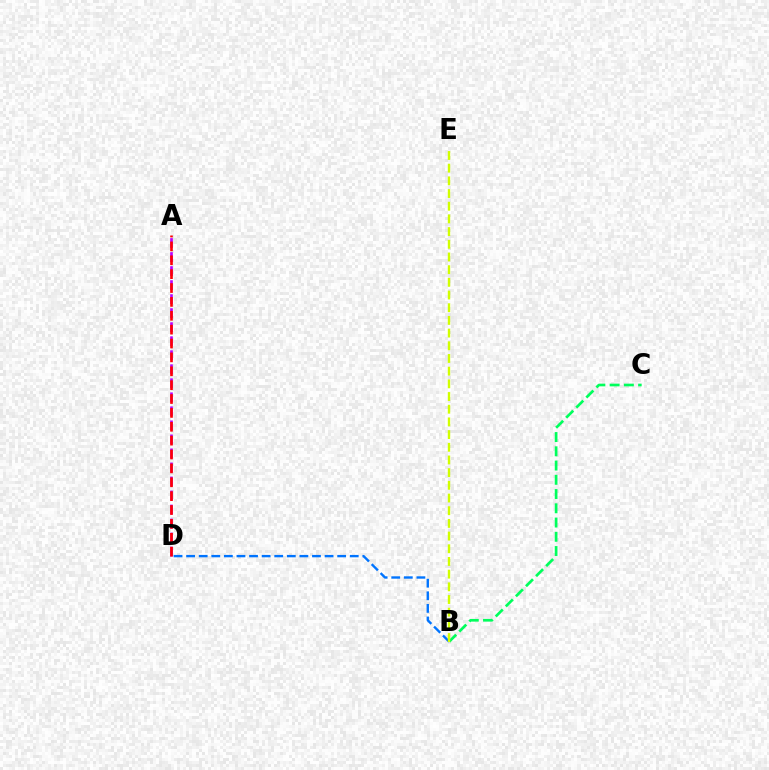{('B', 'C'): [{'color': '#00ff5c', 'line_style': 'dashed', 'thickness': 1.94}], ('A', 'D'): [{'color': '#b900ff', 'line_style': 'dashed', 'thickness': 1.91}, {'color': '#ff0000', 'line_style': 'dashed', 'thickness': 1.88}], ('B', 'D'): [{'color': '#0074ff', 'line_style': 'dashed', 'thickness': 1.71}], ('B', 'E'): [{'color': '#d1ff00', 'line_style': 'dashed', 'thickness': 1.72}]}